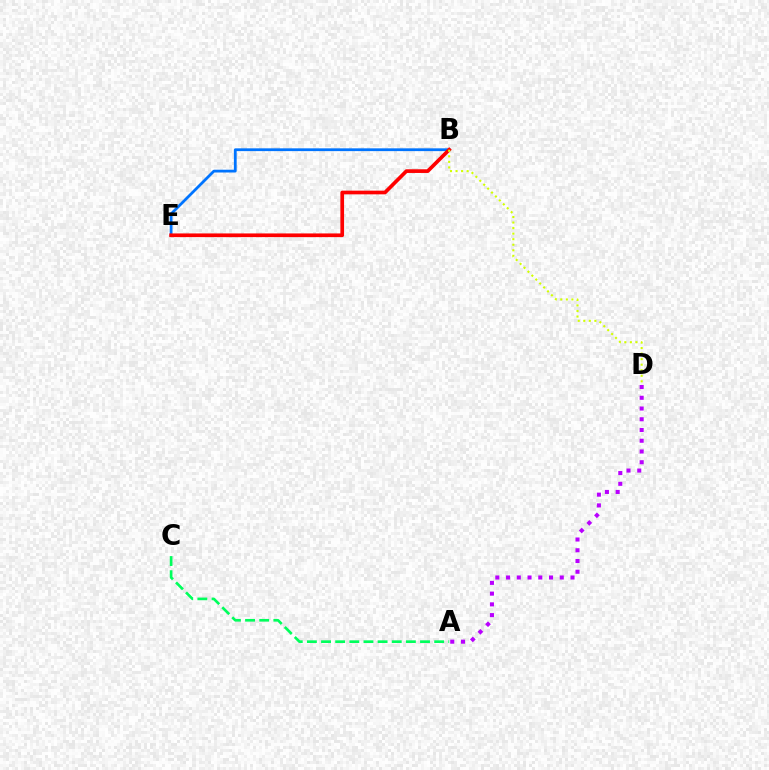{('A', 'D'): [{'color': '#b900ff', 'line_style': 'dotted', 'thickness': 2.92}], ('B', 'E'): [{'color': '#0074ff', 'line_style': 'solid', 'thickness': 2.0}, {'color': '#ff0000', 'line_style': 'solid', 'thickness': 2.65}], ('B', 'D'): [{'color': '#d1ff00', 'line_style': 'dotted', 'thickness': 1.51}], ('A', 'C'): [{'color': '#00ff5c', 'line_style': 'dashed', 'thickness': 1.92}]}